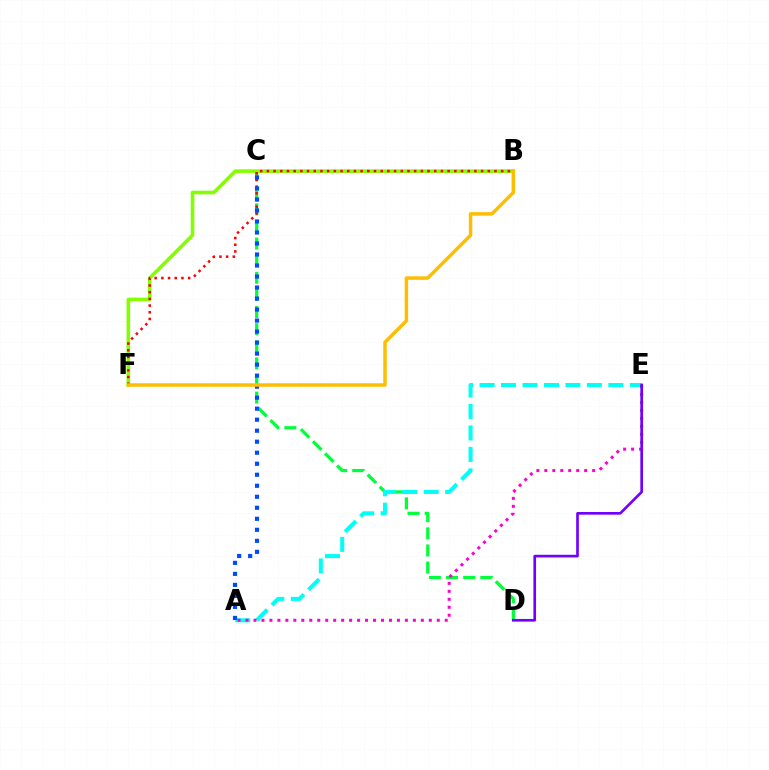{('C', 'D'): [{'color': '#00ff39', 'line_style': 'dashed', 'thickness': 2.32}], ('B', 'F'): [{'color': '#84ff00', 'line_style': 'solid', 'thickness': 2.59}, {'color': '#ff0000', 'line_style': 'dotted', 'thickness': 1.82}, {'color': '#ffbd00', 'line_style': 'solid', 'thickness': 2.5}], ('A', 'E'): [{'color': '#00fff6', 'line_style': 'dashed', 'thickness': 2.92}, {'color': '#ff00cf', 'line_style': 'dotted', 'thickness': 2.17}], ('D', 'E'): [{'color': '#7200ff', 'line_style': 'solid', 'thickness': 1.92}], ('A', 'C'): [{'color': '#004bff', 'line_style': 'dotted', 'thickness': 2.99}]}